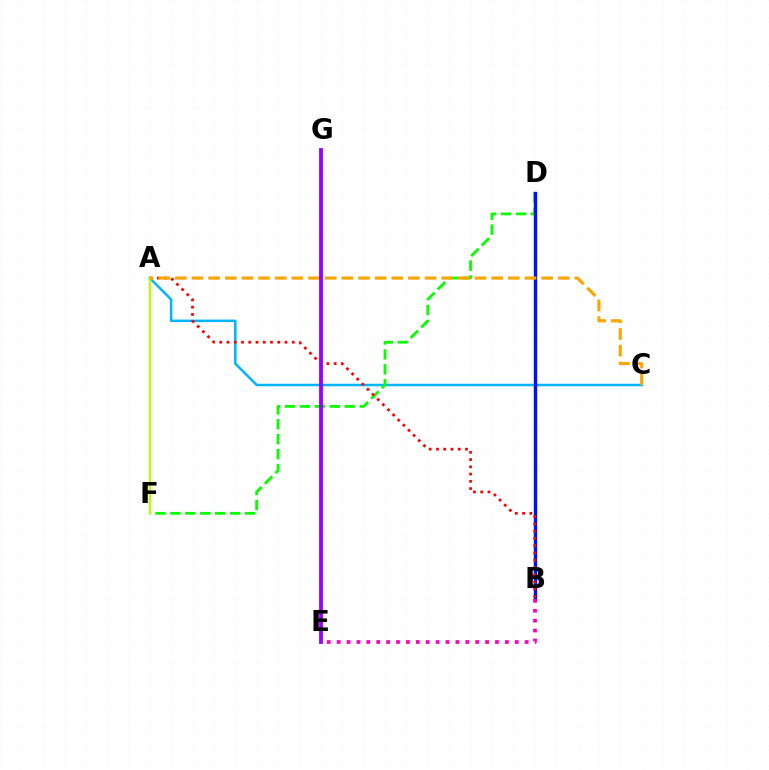{('B', 'D'): [{'color': '#00ff9d', 'line_style': 'solid', 'thickness': 1.57}, {'color': '#0010ff', 'line_style': 'solid', 'thickness': 2.4}], ('A', 'C'): [{'color': '#00b5ff', 'line_style': 'solid', 'thickness': 1.8}, {'color': '#ffa500', 'line_style': 'dashed', 'thickness': 2.26}], ('D', 'F'): [{'color': '#08ff00', 'line_style': 'dashed', 'thickness': 2.03}], ('A', 'B'): [{'color': '#ff0000', 'line_style': 'dotted', 'thickness': 1.97}], ('A', 'F'): [{'color': '#b3ff00', 'line_style': 'solid', 'thickness': 1.66}], ('B', 'E'): [{'color': '#ff00bd', 'line_style': 'dotted', 'thickness': 2.69}], ('E', 'G'): [{'color': '#9b00ff', 'line_style': 'solid', 'thickness': 2.76}]}